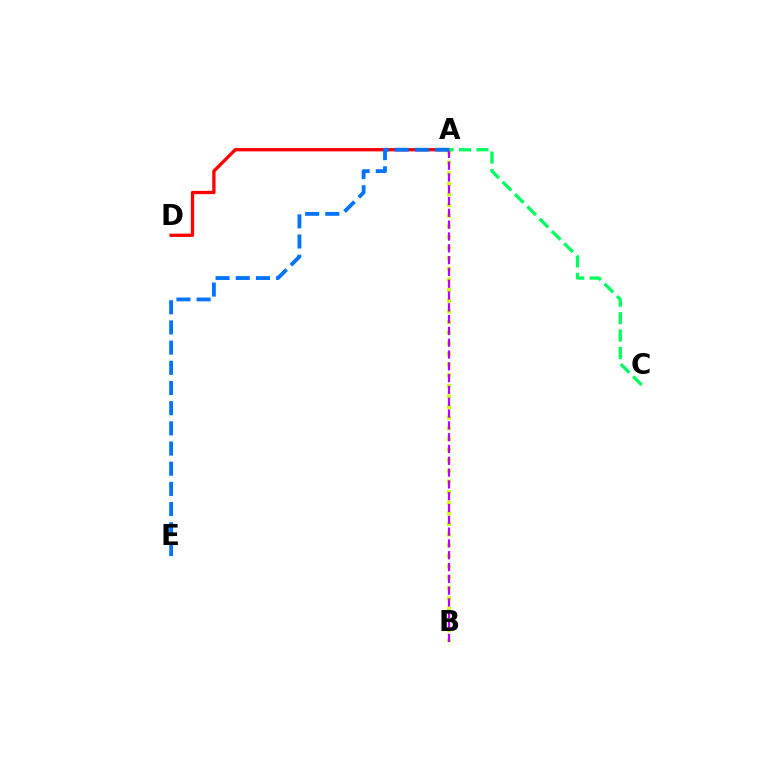{('A', 'B'): [{'color': '#d1ff00', 'line_style': 'dotted', 'thickness': 2.89}, {'color': '#b900ff', 'line_style': 'dashed', 'thickness': 1.6}], ('A', 'D'): [{'color': '#ff0000', 'line_style': 'solid', 'thickness': 2.38}], ('A', 'E'): [{'color': '#0074ff', 'line_style': 'dashed', 'thickness': 2.74}], ('A', 'C'): [{'color': '#00ff5c', 'line_style': 'dashed', 'thickness': 2.36}]}